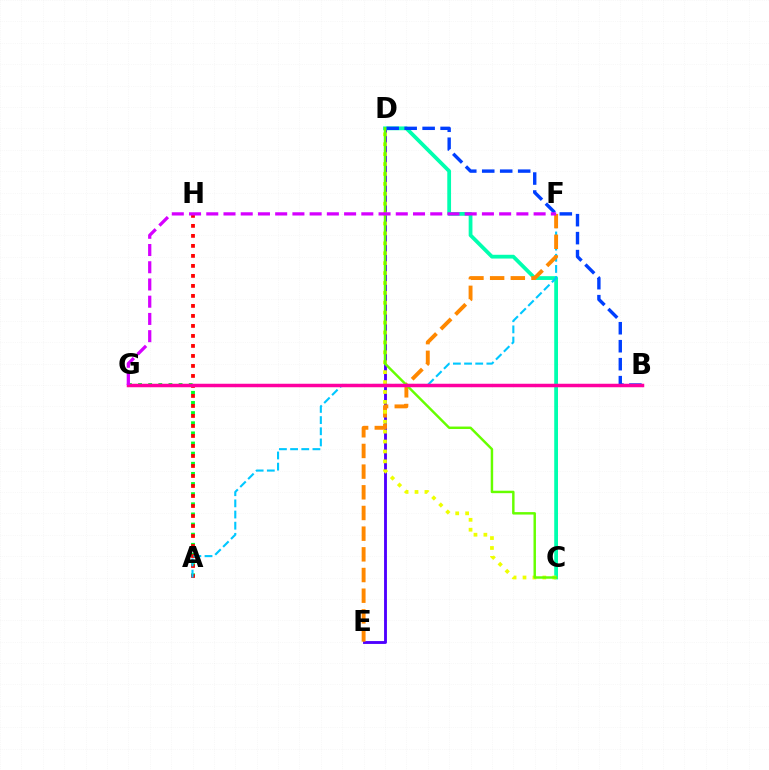{('D', 'E'): [{'color': '#4f00ff', 'line_style': 'solid', 'thickness': 2.07}], ('C', 'D'): [{'color': '#00ffaf', 'line_style': 'solid', 'thickness': 2.72}, {'color': '#eeff00', 'line_style': 'dotted', 'thickness': 2.69}, {'color': '#66ff00', 'line_style': 'solid', 'thickness': 1.77}], ('B', 'D'): [{'color': '#003fff', 'line_style': 'dashed', 'thickness': 2.44}], ('A', 'G'): [{'color': '#00ff27', 'line_style': 'dotted', 'thickness': 2.75}], ('A', 'H'): [{'color': '#ff0000', 'line_style': 'dotted', 'thickness': 2.72}], ('A', 'F'): [{'color': '#00c7ff', 'line_style': 'dashed', 'thickness': 1.52}], ('E', 'F'): [{'color': '#ff8800', 'line_style': 'dashed', 'thickness': 2.81}], ('B', 'G'): [{'color': '#ff00a0', 'line_style': 'solid', 'thickness': 2.52}], ('F', 'G'): [{'color': '#d600ff', 'line_style': 'dashed', 'thickness': 2.34}]}